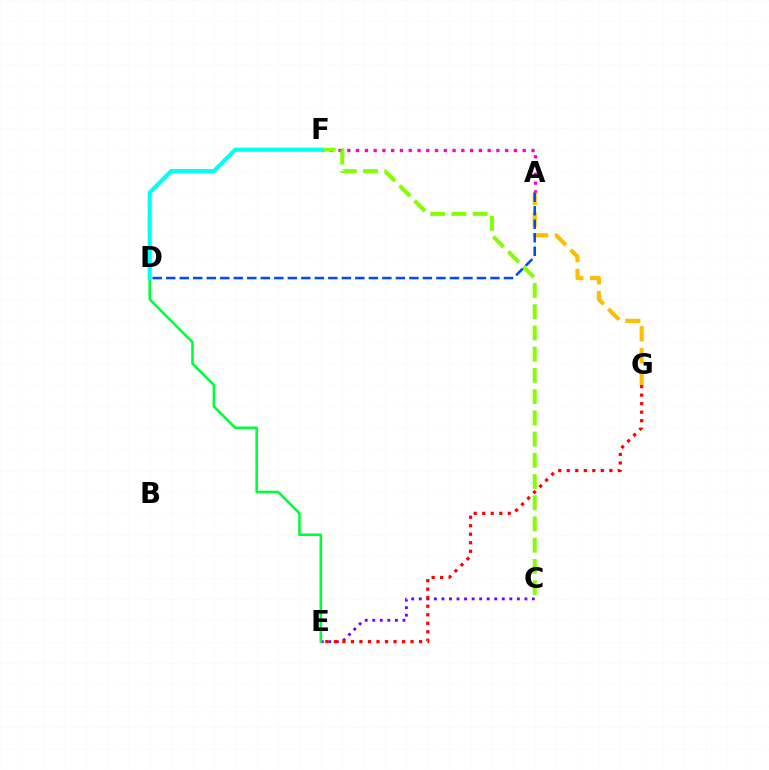{('A', 'F'): [{'color': '#ff00cf', 'line_style': 'dotted', 'thickness': 2.38}], ('C', 'E'): [{'color': '#7200ff', 'line_style': 'dotted', 'thickness': 2.05}], ('D', 'E'): [{'color': '#00ff39', 'line_style': 'solid', 'thickness': 1.87}], ('A', 'G'): [{'color': '#ffbd00', 'line_style': 'dashed', 'thickness': 2.96}], ('E', 'G'): [{'color': '#ff0000', 'line_style': 'dotted', 'thickness': 2.31}], ('C', 'F'): [{'color': '#84ff00', 'line_style': 'dashed', 'thickness': 2.88}], ('A', 'D'): [{'color': '#004bff', 'line_style': 'dashed', 'thickness': 1.84}], ('D', 'F'): [{'color': '#00fff6', 'line_style': 'solid', 'thickness': 2.98}]}